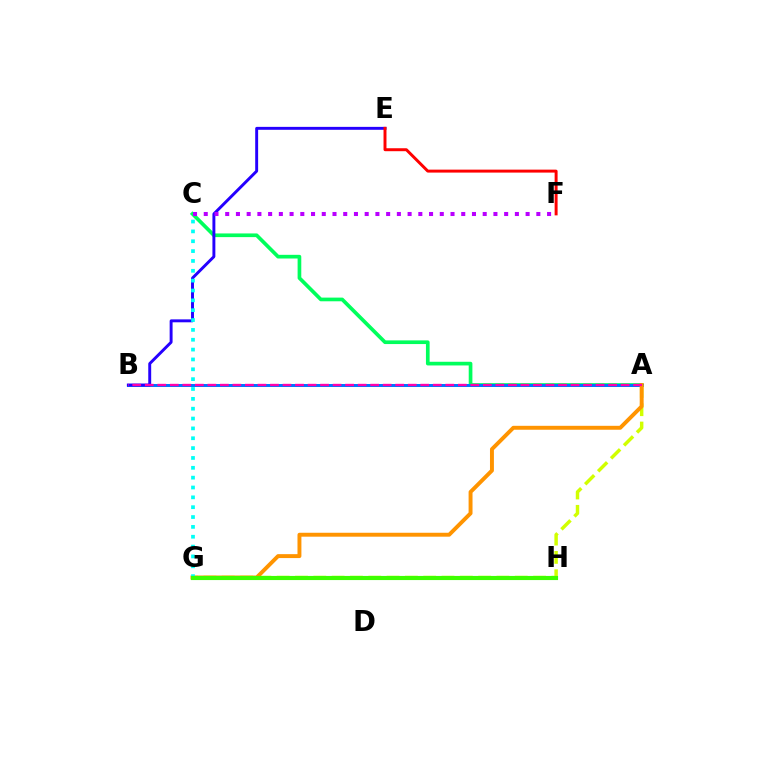{('A', 'C'): [{'color': '#00ff5c', 'line_style': 'solid', 'thickness': 2.65}], ('A', 'B'): [{'color': '#0074ff', 'line_style': 'solid', 'thickness': 2.15}, {'color': '#ff00ac', 'line_style': 'dashed', 'thickness': 1.7}], ('B', 'E'): [{'color': '#2500ff', 'line_style': 'solid', 'thickness': 2.11}], ('A', 'G'): [{'color': '#d1ff00', 'line_style': 'dashed', 'thickness': 2.49}, {'color': '#ff9400', 'line_style': 'solid', 'thickness': 2.83}], ('C', 'F'): [{'color': '#b900ff', 'line_style': 'dotted', 'thickness': 2.91}], ('C', 'G'): [{'color': '#00fff6', 'line_style': 'dotted', 'thickness': 2.68}], ('G', 'H'): [{'color': '#3dff00', 'line_style': 'solid', 'thickness': 2.97}], ('E', 'F'): [{'color': '#ff0000', 'line_style': 'solid', 'thickness': 2.13}]}